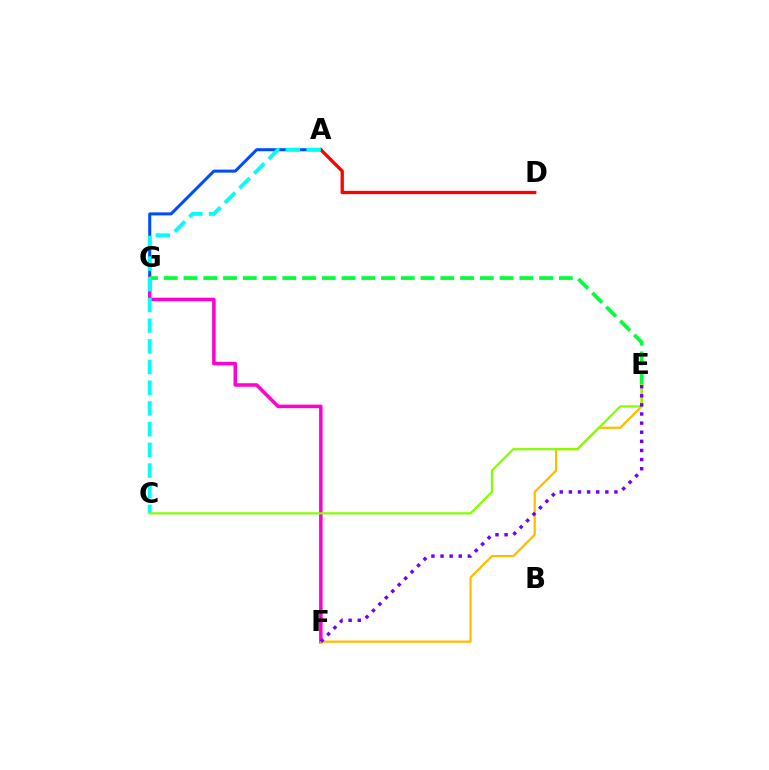{('A', 'G'): [{'color': '#004bff', 'line_style': 'solid', 'thickness': 2.18}], ('F', 'G'): [{'color': '#ff00cf', 'line_style': 'solid', 'thickness': 2.54}], ('E', 'G'): [{'color': '#00ff39', 'line_style': 'dashed', 'thickness': 2.68}], ('E', 'F'): [{'color': '#ffbd00', 'line_style': 'solid', 'thickness': 1.63}, {'color': '#7200ff', 'line_style': 'dotted', 'thickness': 2.48}], ('A', 'D'): [{'color': '#ff0000', 'line_style': 'solid', 'thickness': 2.38}], ('A', 'C'): [{'color': '#00fff6', 'line_style': 'dashed', 'thickness': 2.81}], ('C', 'E'): [{'color': '#84ff00', 'line_style': 'solid', 'thickness': 1.59}]}